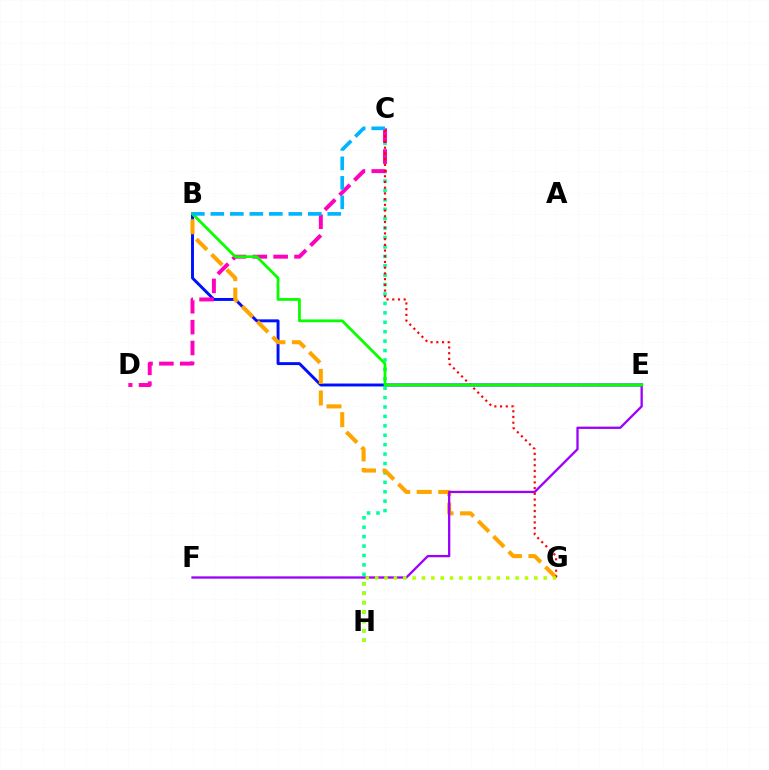{('B', 'E'): [{'color': '#0010ff', 'line_style': 'solid', 'thickness': 2.11}, {'color': '#08ff00', 'line_style': 'solid', 'thickness': 2.0}], ('C', 'H'): [{'color': '#00ff9d', 'line_style': 'dotted', 'thickness': 2.56}], ('B', 'G'): [{'color': '#ffa500', 'line_style': 'dashed', 'thickness': 2.93}], ('E', 'F'): [{'color': '#9b00ff', 'line_style': 'solid', 'thickness': 1.65}], ('C', 'D'): [{'color': '#ff00bd', 'line_style': 'dashed', 'thickness': 2.83}], ('C', 'G'): [{'color': '#ff0000', 'line_style': 'dotted', 'thickness': 1.55}], ('B', 'C'): [{'color': '#00b5ff', 'line_style': 'dashed', 'thickness': 2.65}], ('G', 'H'): [{'color': '#b3ff00', 'line_style': 'dotted', 'thickness': 2.54}]}